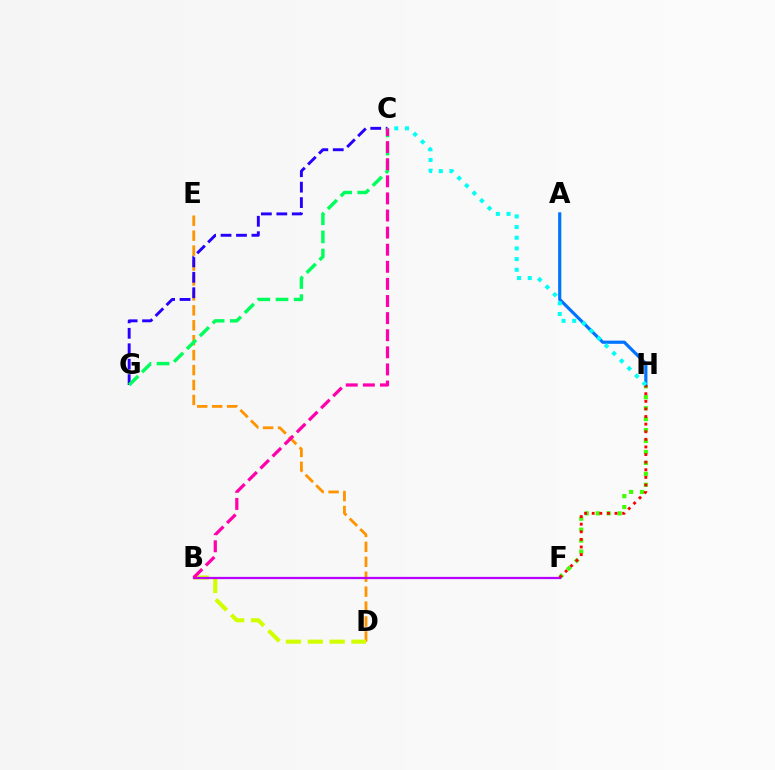{('F', 'H'): [{'color': '#3dff00', 'line_style': 'dotted', 'thickness': 2.97}, {'color': '#ff0000', 'line_style': 'dotted', 'thickness': 2.07}], ('A', 'H'): [{'color': '#0074ff', 'line_style': 'solid', 'thickness': 2.29}], ('D', 'E'): [{'color': '#ff9400', 'line_style': 'dashed', 'thickness': 2.03}], ('B', 'D'): [{'color': '#d1ff00', 'line_style': 'dashed', 'thickness': 2.97}], ('B', 'F'): [{'color': '#b900ff', 'line_style': 'solid', 'thickness': 1.62}], ('C', 'G'): [{'color': '#2500ff', 'line_style': 'dashed', 'thickness': 2.1}, {'color': '#00ff5c', 'line_style': 'dashed', 'thickness': 2.47}], ('B', 'C'): [{'color': '#ff00ac', 'line_style': 'dashed', 'thickness': 2.32}], ('C', 'H'): [{'color': '#00fff6', 'line_style': 'dotted', 'thickness': 2.9}]}